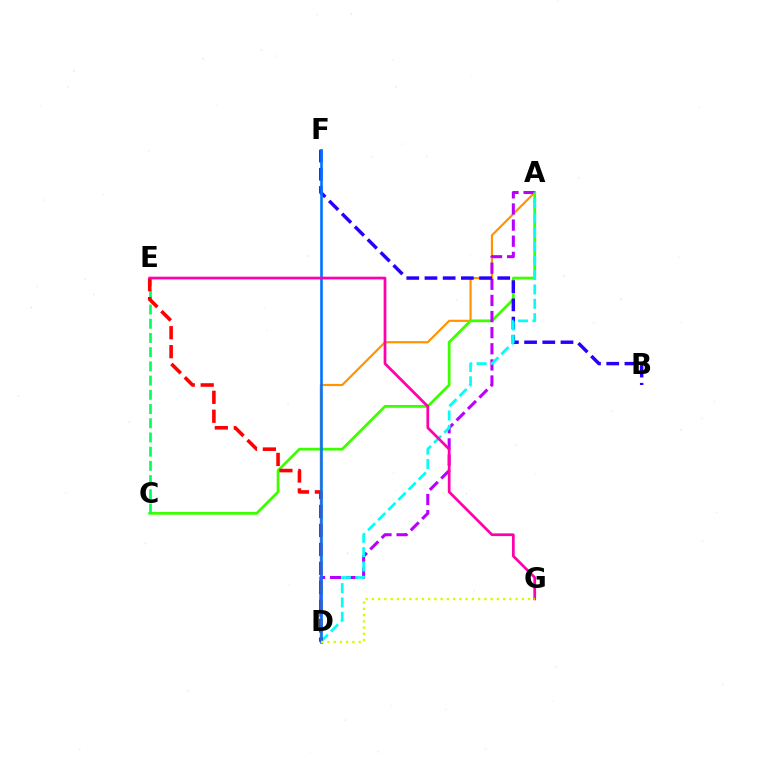{('A', 'D'): [{'color': '#ff9400', 'line_style': 'solid', 'thickness': 1.57}, {'color': '#b900ff', 'line_style': 'dashed', 'thickness': 2.19}, {'color': '#00fff6', 'line_style': 'dashed', 'thickness': 1.95}], ('A', 'C'): [{'color': '#3dff00', 'line_style': 'solid', 'thickness': 1.99}], ('B', 'F'): [{'color': '#2500ff', 'line_style': 'dashed', 'thickness': 2.47}], ('C', 'E'): [{'color': '#00ff5c', 'line_style': 'dashed', 'thickness': 1.93}], ('D', 'E'): [{'color': '#ff0000', 'line_style': 'dashed', 'thickness': 2.58}], ('D', 'F'): [{'color': '#0074ff', 'line_style': 'solid', 'thickness': 1.89}], ('E', 'G'): [{'color': '#ff00ac', 'line_style': 'solid', 'thickness': 1.96}], ('D', 'G'): [{'color': '#d1ff00', 'line_style': 'dotted', 'thickness': 1.7}]}